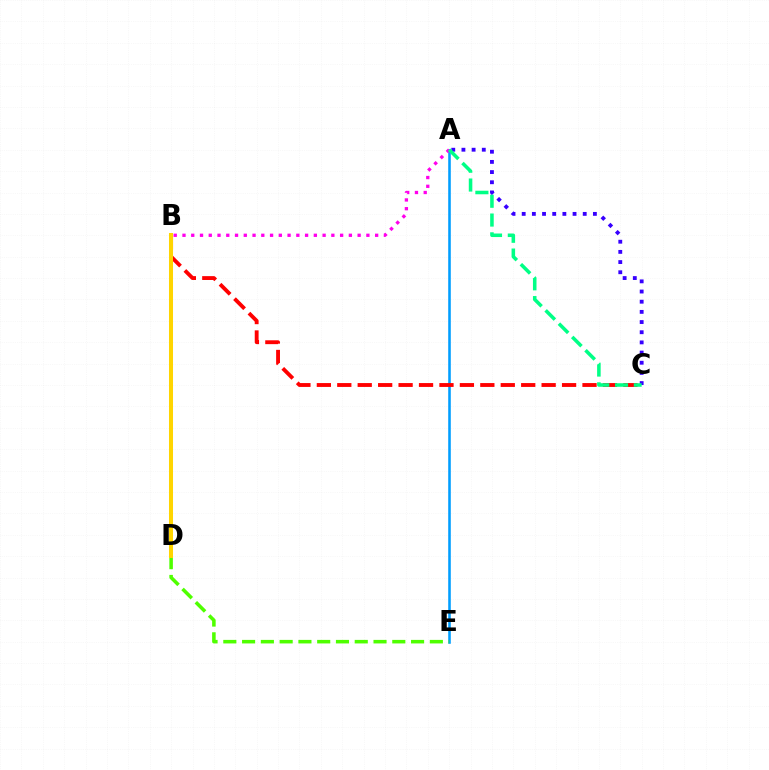{('A', 'E'): [{'color': '#009eff', 'line_style': 'solid', 'thickness': 1.86}], ('A', 'C'): [{'color': '#3700ff', 'line_style': 'dotted', 'thickness': 2.76}, {'color': '#00ff86', 'line_style': 'dashed', 'thickness': 2.55}], ('B', 'C'): [{'color': '#ff0000', 'line_style': 'dashed', 'thickness': 2.78}], ('A', 'B'): [{'color': '#ff00ed', 'line_style': 'dotted', 'thickness': 2.38}], ('D', 'E'): [{'color': '#4fff00', 'line_style': 'dashed', 'thickness': 2.55}], ('B', 'D'): [{'color': '#ffd500', 'line_style': 'solid', 'thickness': 2.89}]}